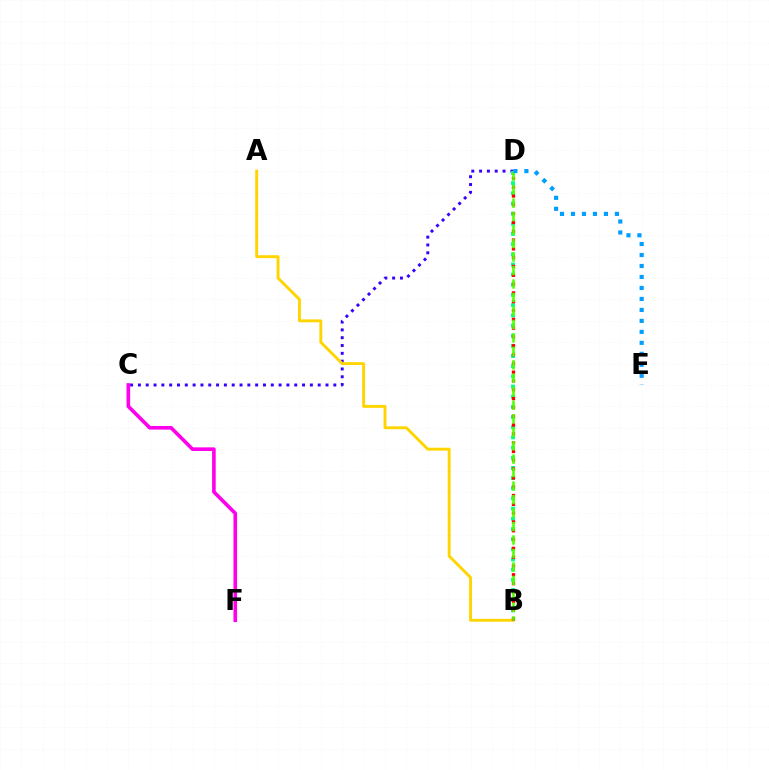{('C', 'D'): [{'color': '#3700ff', 'line_style': 'dotted', 'thickness': 2.12}], ('B', 'D'): [{'color': '#00ff86', 'line_style': 'dotted', 'thickness': 2.76}, {'color': '#ff0000', 'line_style': 'dotted', 'thickness': 2.39}, {'color': '#4fff00', 'line_style': 'dashed', 'thickness': 1.83}], ('A', 'B'): [{'color': '#ffd500', 'line_style': 'solid', 'thickness': 2.09}], ('C', 'F'): [{'color': '#ff00ed', 'line_style': 'solid', 'thickness': 2.61}], ('D', 'E'): [{'color': '#009eff', 'line_style': 'dotted', 'thickness': 2.98}]}